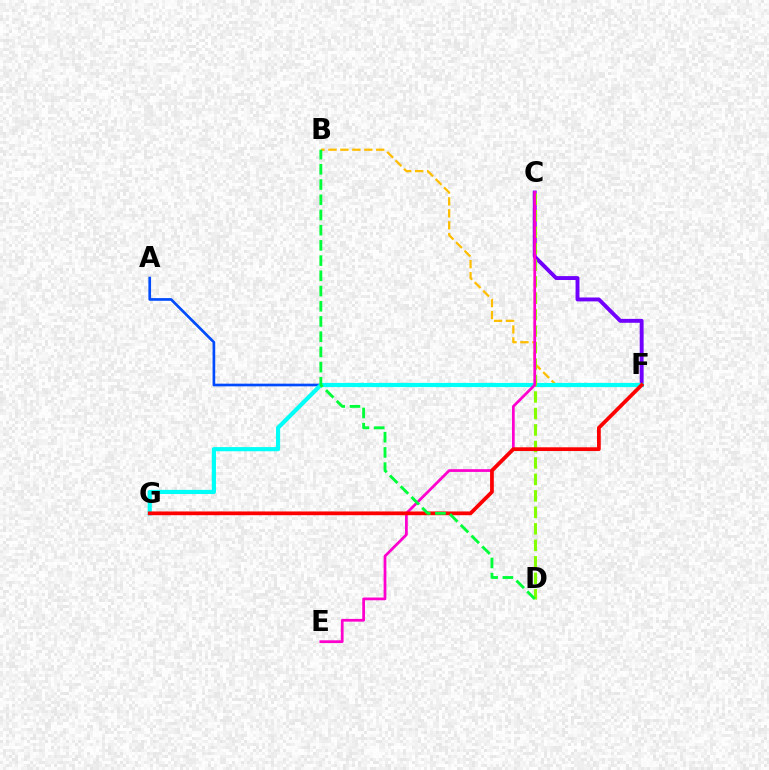{('A', 'F'): [{'color': '#004bff', 'line_style': 'solid', 'thickness': 1.92}], ('C', 'F'): [{'color': '#7200ff', 'line_style': 'solid', 'thickness': 2.81}], ('B', 'F'): [{'color': '#ffbd00', 'line_style': 'dashed', 'thickness': 1.62}], ('F', 'G'): [{'color': '#00fff6', 'line_style': 'solid', 'thickness': 2.99}, {'color': '#ff0000', 'line_style': 'solid', 'thickness': 2.7}], ('C', 'D'): [{'color': '#84ff00', 'line_style': 'dashed', 'thickness': 2.24}], ('C', 'E'): [{'color': '#ff00cf', 'line_style': 'solid', 'thickness': 1.98}], ('B', 'D'): [{'color': '#00ff39', 'line_style': 'dashed', 'thickness': 2.07}]}